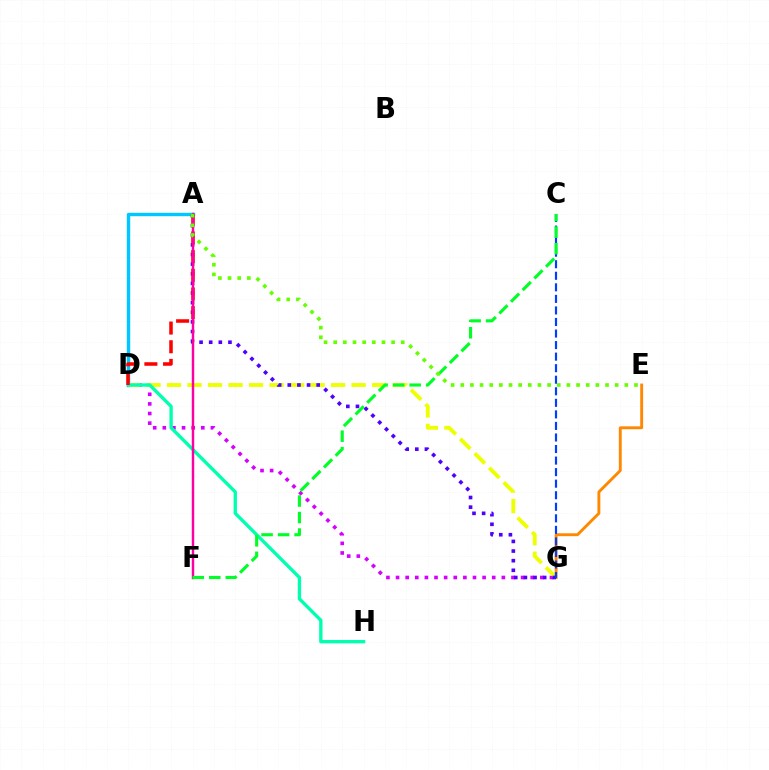{('D', 'G'): [{'color': '#d600ff', 'line_style': 'dotted', 'thickness': 2.61}, {'color': '#eeff00', 'line_style': 'dashed', 'thickness': 2.79}], ('A', 'D'): [{'color': '#00c7ff', 'line_style': 'solid', 'thickness': 2.45}, {'color': '#ff0000', 'line_style': 'dashed', 'thickness': 2.54}], ('D', 'H'): [{'color': '#00ffaf', 'line_style': 'solid', 'thickness': 2.41}], ('E', 'G'): [{'color': '#ff8800', 'line_style': 'solid', 'thickness': 2.07}], ('A', 'G'): [{'color': '#4f00ff', 'line_style': 'dotted', 'thickness': 2.62}], ('A', 'F'): [{'color': '#ff00a0', 'line_style': 'solid', 'thickness': 1.75}], ('C', 'G'): [{'color': '#003fff', 'line_style': 'dashed', 'thickness': 1.57}], ('C', 'F'): [{'color': '#00ff27', 'line_style': 'dashed', 'thickness': 2.24}], ('A', 'E'): [{'color': '#66ff00', 'line_style': 'dotted', 'thickness': 2.62}]}